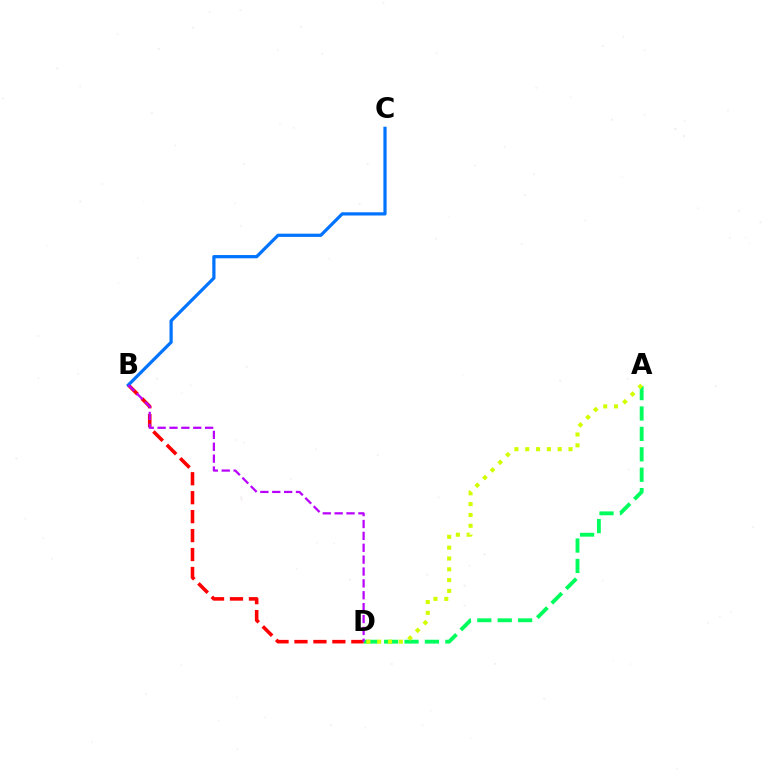{('A', 'D'): [{'color': '#00ff5c', 'line_style': 'dashed', 'thickness': 2.77}, {'color': '#d1ff00', 'line_style': 'dotted', 'thickness': 2.94}], ('B', 'D'): [{'color': '#ff0000', 'line_style': 'dashed', 'thickness': 2.57}, {'color': '#b900ff', 'line_style': 'dashed', 'thickness': 1.61}], ('B', 'C'): [{'color': '#0074ff', 'line_style': 'solid', 'thickness': 2.31}]}